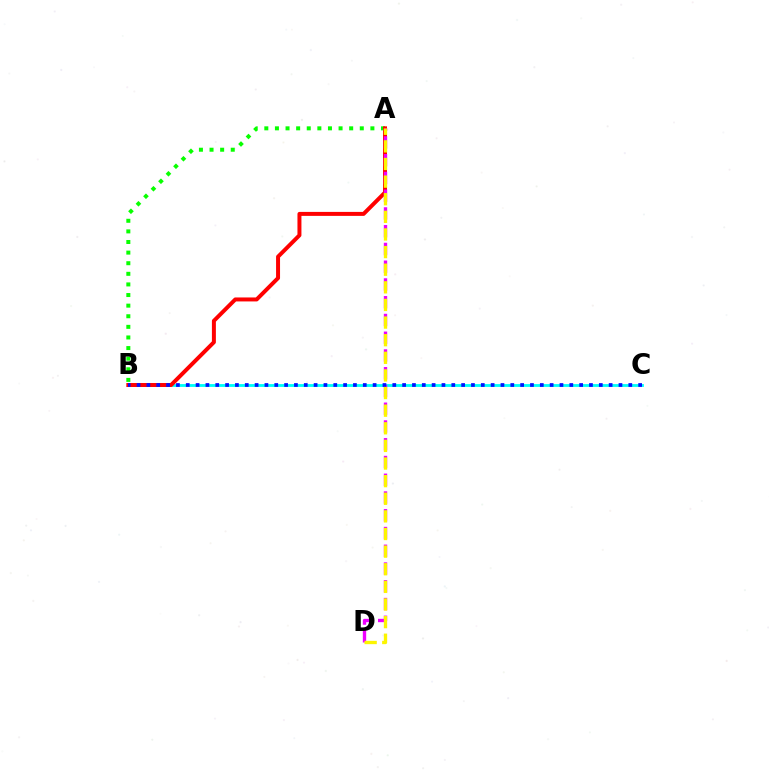{('B', 'C'): [{'color': '#00fff6', 'line_style': 'solid', 'thickness': 2.03}, {'color': '#0010ff', 'line_style': 'dotted', 'thickness': 2.67}], ('A', 'B'): [{'color': '#08ff00', 'line_style': 'dotted', 'thickness': 2.88}, {'color': '#ff0000', 'line_style': 'solid', 'thickness': 2.86}], ('A', 'D'): [{'color': '#ee00ff', 'line_style': 'dashed', 'thickness': 2.41}, {'color': '#fcf500', 'line_style': 'dashed', 'thickness': 2.39}]}